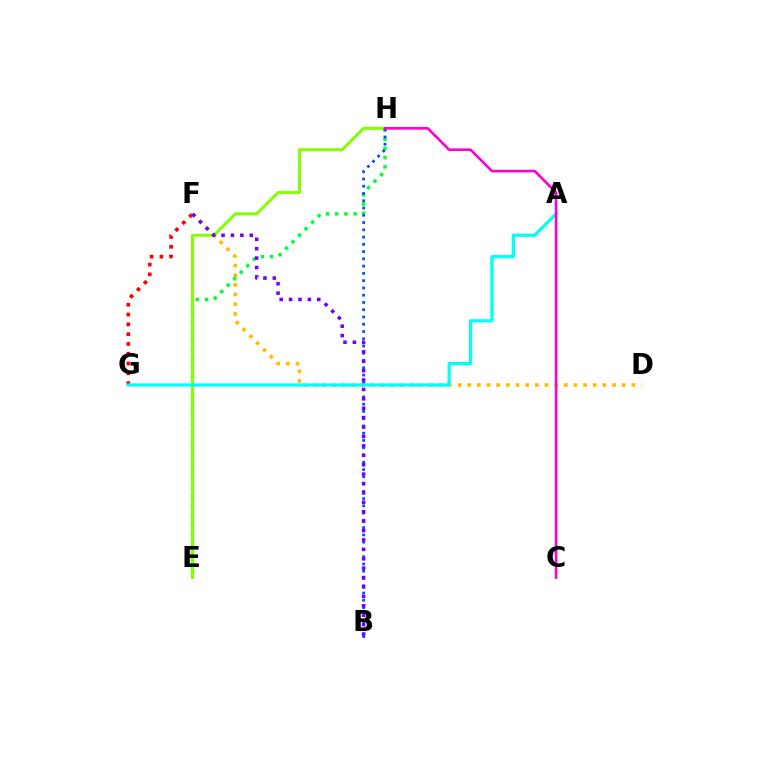{('D', 'F'): [{'color': '#ffbd00', 'line_style': 'dotted', 'thickness': 2.62}], ('E', 'H'): [{'color': '#00ff39', 'line_style': 'dotted', 'thickness': 2.5}, {'color': '#84ff00', 'line_style': 'solid', 'thickness': 2.17}], ('F', 'G'): [{'color': '#ff0000', 'line_style': 'dotted', 'thickness': 2.66}], ('B', 'H'): [{'color': '#004bff', 'line_style': 'dotted', 'thickness': 1.97}], ('A', 'G'): [{'color': '#00fff6', 'line_style': 'solid', 'thickness': 2.33}], ('C', 'H'): [{'color': '#ff00cf', 'line_style': 'solid', 'thickness': 1.9}], ('B', 'F'): [{'color': '#7200ff', 'line_style': 'dotted', 'thickness': 2.56}]}